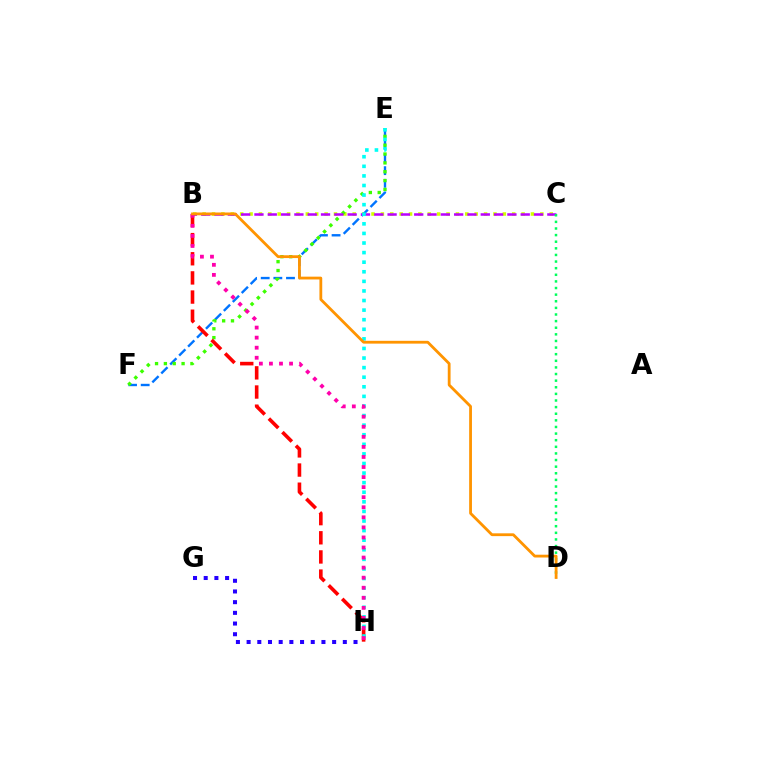{('B', 'C'): [{'color': '#d1ff00', 'line_style': 'dotted', 'thickness': 2.55}, {'color': '#b900ff', 'line_style': 'dashed', 'thickness': 1.81}], ('E', 'F'): [{'color': '#0074ff', 'line_style': 'dashed', 'thickness': 1.72}, {'color': '#3dff00', 'line_style': 'dotted', 'thickness': 2.4}], ('B', 'H'): [{'color': '#ff0000', 'line_style': 'dashed', 'thickness': 2.6}, {'color': '#ff00ac', 'line_style': 'dotted', 'thickness': 2.73}], ('E', 'H'): [{'color': '#00fff6', 'line_style': 'dotted', 'thickness': 2.6}], ('C', 'D'): [{'color': '#00ff5c', 'line_style': 'dotted', 'thickness': 1.8}], ('B', 'D'): [{'color': '#ff9400', 'line_style': 'solid', 'thickness': 2.02}], ('G', 'H'): [{'color': '#2500ff', 'line_style': 'dotted', 'thickness': 2.9}]}